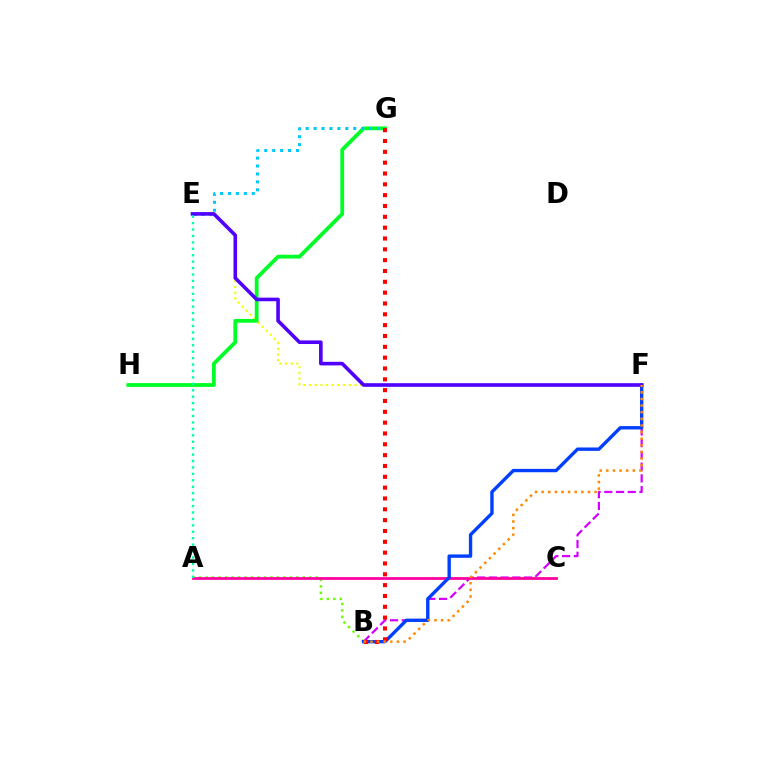{('B', 'F'): [{'color': '#d600ff', 'line_style': 'dashed', 'thickness': 1.59}, {'color': '#003fff', 'line_style': 'solid', 'thickness': 2.42}, {'color': '#ff8800', 'line_style': 'dotted', 'thickness': 1.8}], ('A', 'B'): [{'color': '#66ff00', 'line_style': 'dotted', 'thickness': 1.76}], ('E', 'F'): [{'color': '#eeff00', 'line_style': 'dotted', 'thickness': 1.54}, {'color': '#4f00ff', 'line_style': 'solid', 'thickness': 2.59}], ('G', 'H'): [{'color': '#00ff27', 'line_style': 'solid', 'thickness': 2.74}], ('A', 'C'): [{'color': '#ff00a0', 'line_style': 'solid', 'thickness': 1.98}], ('E', 'G'): [{'color': '#00c7ff', 'line_style': 'dotted', 'thickness': 2.15}], ('B', 'G'): [{'color': '#ff0000', 'line_style': 'dotted', 'thickness': 2.94}], ('A', 'E'): [{'color': '#00ffaf', 'line_style': 'dotted', 'thickness': 1.75}]}